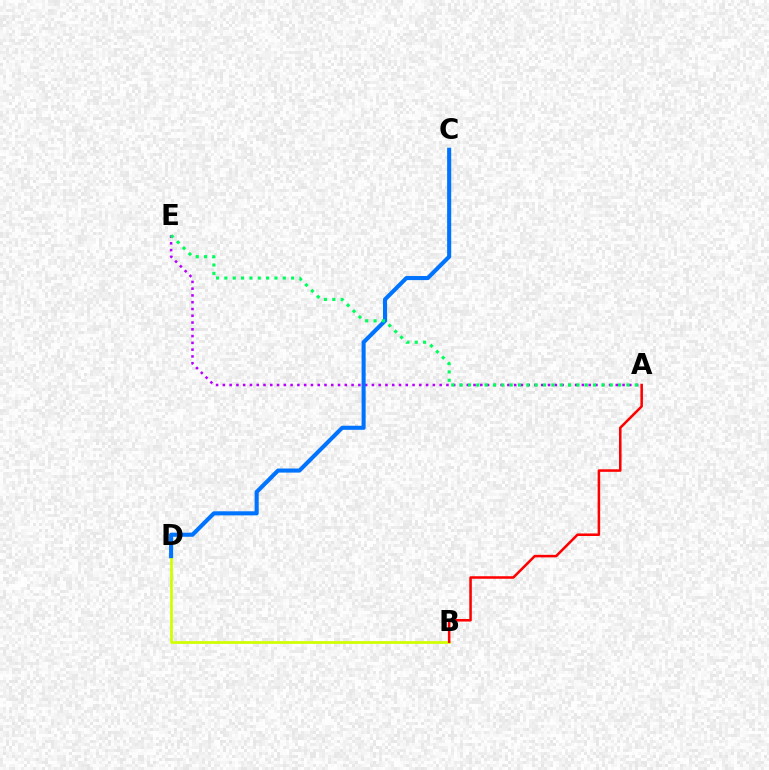{('A', 'E'): [{'color': '#b900ff', 'line_style': 'dotted', 'thickness': 1.84}, {'color': '#00ff5c', 'line_style': 'dotted', 'thickness': 2.27}], ('B', 'D'): [{'color': '#d1ff00', 'line_style': 'solid', 'thickness': 1.98}], ('A', 'B'): [{'color': '#ff0000', 'line_style': 'solid', 'thickness': 1.83}], ('C', 'D'): [{'color': '#0074ff', 'line_style': 'solid', 'thickness': 2.94}]}